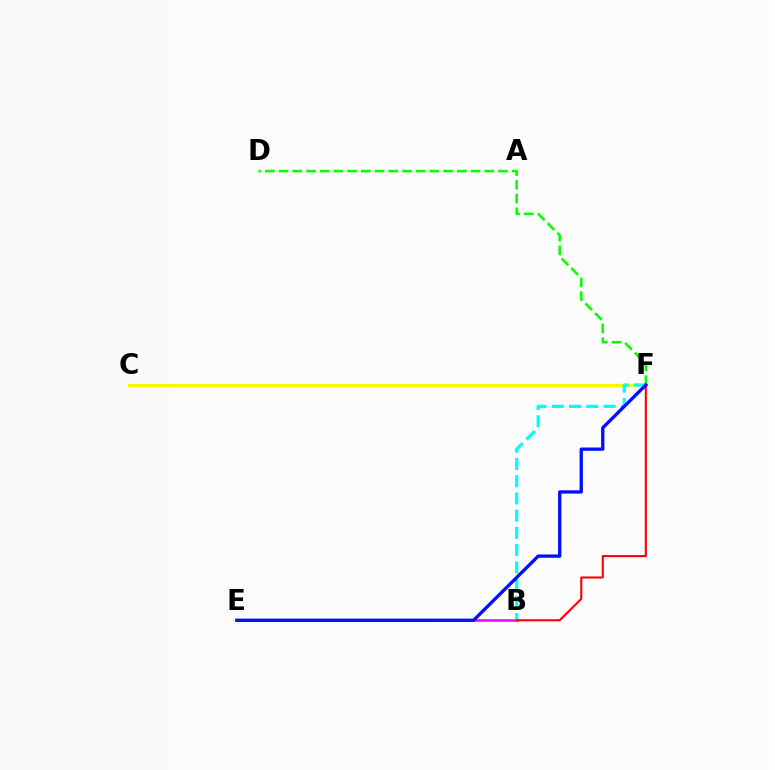{('C', 'F'): [{'color': '#fcf500', 'line_style': 'solid', 'thickness': 2.29}], ('D', 'F'): [{'color': '#08ff00', 'line_style': 'dashed', 'thickness': 1.86}], ('B', 'E'): [{'color': '#ee00ff', 'line_style': 'solid', 'thickness': 1.83}], ('B', 'F'): [{'color': '#00fff6', 'line_style': 'dashed', 'thickness': 2.34}, {'color': '#ff0000', 'line_style': 'solid', 'thickness': 1.51}], ('E', 'F'): [{'color': '#0010ff', 'line_style': 'solid', 'thickness': 2.39}]}